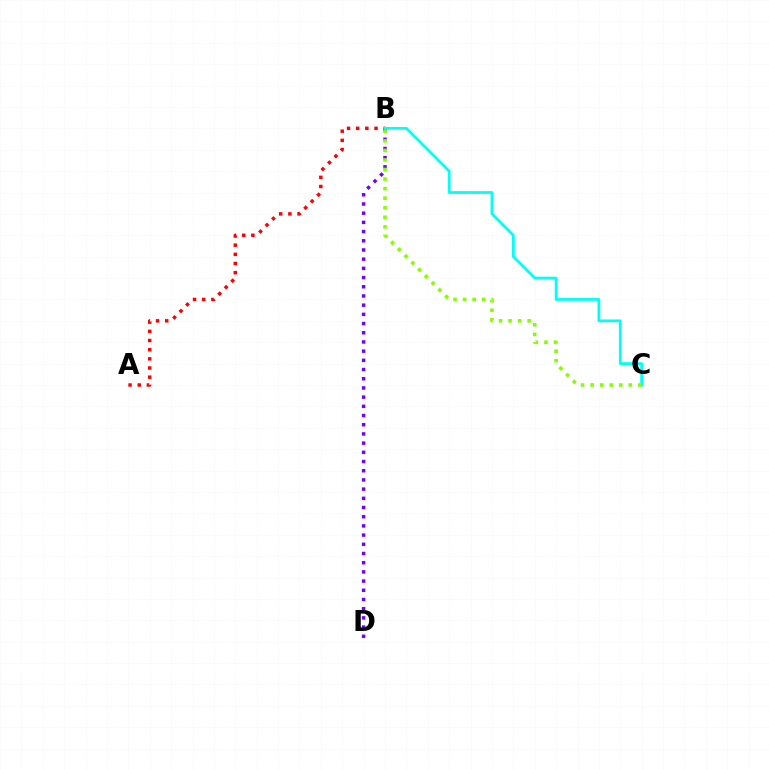{('A', 'B'): [{'color': '#ff0000', 'line_style': 'dotted', 'thickness': 2.49}], ('B', 'D'): [{'color': '#7200ff', 'line_style': 'dotted', 'thickness': 2.5}], ('B', 'C'): [{'color': '#00fff6', 'line_style': 'solid', 'thickness': 1.99}, {'color': '#84ff00', 'line_style': 'dotted', 'thickness': 2.59}]}